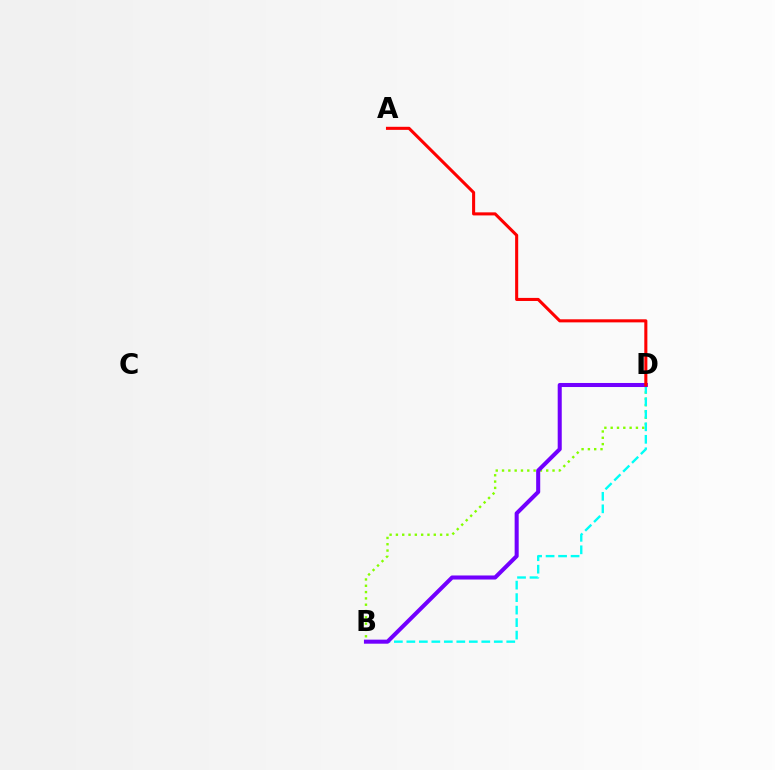{('B', 'D'): [{'color': '#84ff00', 'line_style': 'dotted', 'thickness': 1.71}, {'color': '#00fff6', 'line_style': 'dashed', 'thickness': 1.7}, {'color': '#7200ff', 'line_style': 'solid', 'thickness': 2.92}], ('A', 'D'): [{'color': '#ff0000', 'line_style': 'solid', 'thickness': 2.21}]}